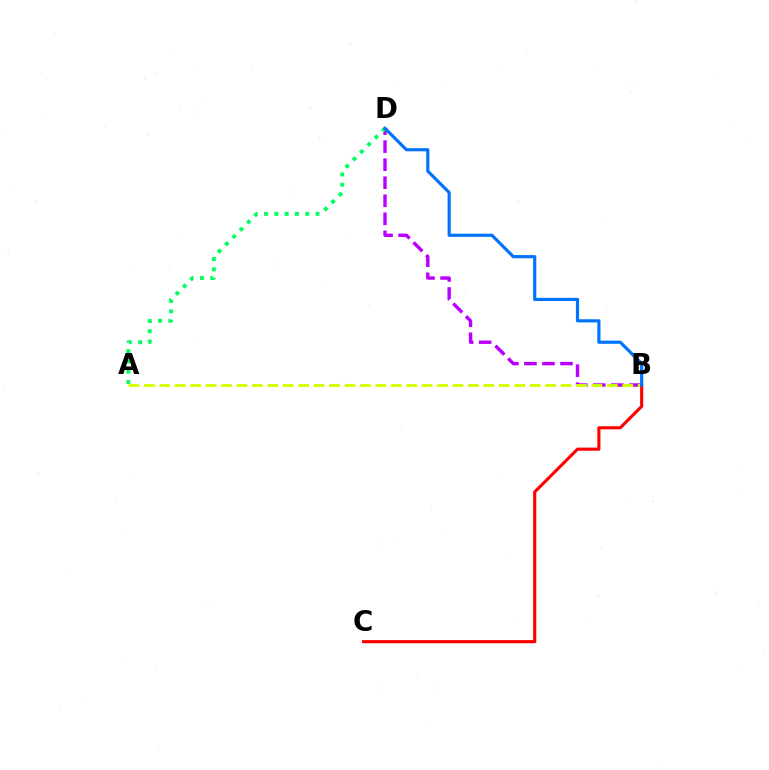{('B', 'D'): [{'color': '#b900ff', 'line_style': 'dashed', 'thickness': 2.45}, {'color': '#0074ff', 'line_style': 'solid', 'thickness': 2.28}], ('A', 'D'): [{'color': '#00ff5c', 'line_style': 'dotted', 'thickness': 2.8}], ('A', 'B'): [{'color': '#d1ff00', 'line_style': 'dashed', 'thickness': 2.1}], ('B', 'C'): [{'color': '#ff0000', 'line_style': 'solid', 'thickness': 2.25}]}